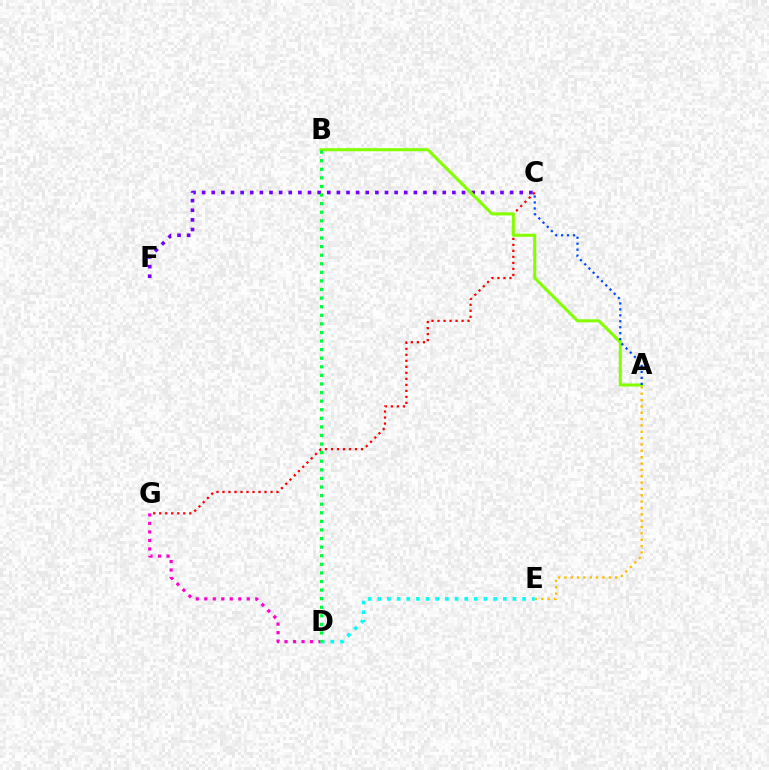{('C', 'G'): [{'color': '#ff0000', 'line_style': 'dotted', 'thickness': 1.63}], ('D', 'G'): [{'color': '#ff00cf', 'line_style': 'dotted', 'thickness': 2.31}], ('A', 'E'): [{'color': '#ffbd00', 'line_style': 'dotted', 'thickness': 1.73}], ('C', 'F'): [{'color': '#7200ff', 'line_style': 'dotted', 'thickness': 2.62}], ('D', 'E'): [{'color': '#00fff6', 'line_style': 'dotted', 'thickness': 2.62}], ('A', 'B'): [{'color': '#84ff00', 'line_style': 'solid', 'thickness': 2.2}], ('B', 'D'): [{'color': '#00ff39', 'line_style': 'dotted', 'thickness': 2.33}], ('A', 'C'): [{'color': '#004bff', 'line_style': 'dotted', 'thickness': 1.62}]}